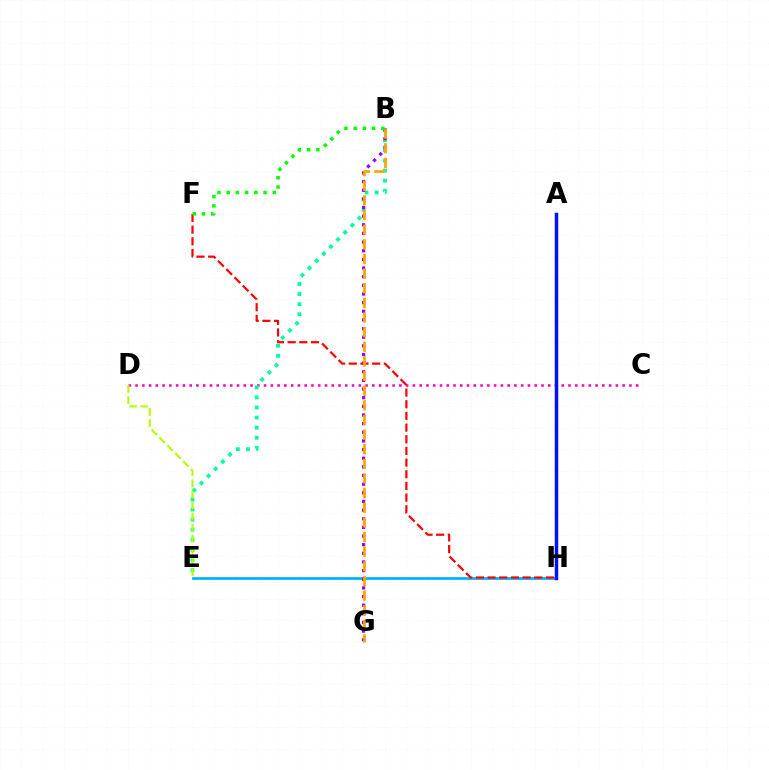{('E', 'H'): [{'color': '#00b5ff', 'line_style': 'solid', 'thickness': 2.0}], ('C', 'D'): [{'color': '#ff00bd', 'line_style': 'dotted', 'thickness': 1.84}], ('B', 'E'): [{'color': '#00ff9d', 'line_style': 'dotted', 'thickness': 2.74}], ('F', 'H'): [{'color': '#ff0000', 'line_style': 'dashed', 'thickness': 1.59}], ('D', 'E'): [{'color': '#b3ff00', 'line_style': 'dashed', 'thickness': 1.51}], ('B', 'G'): [{'color': '#9b00ff', 'line_style': 'dotted', 'thickness': 2.35}, {'color': '#ffa500', 'line_style': 'dashed', 'thickness': 1.99}], ('B', 'F'): [{'color': '#08ff00', 'line_style': 'dotted', 'thickness': 2.51}], ('A', 'H'): [{'color': '#0010ff', 'line_style': 'solid', 'thickness': 2.49}]}